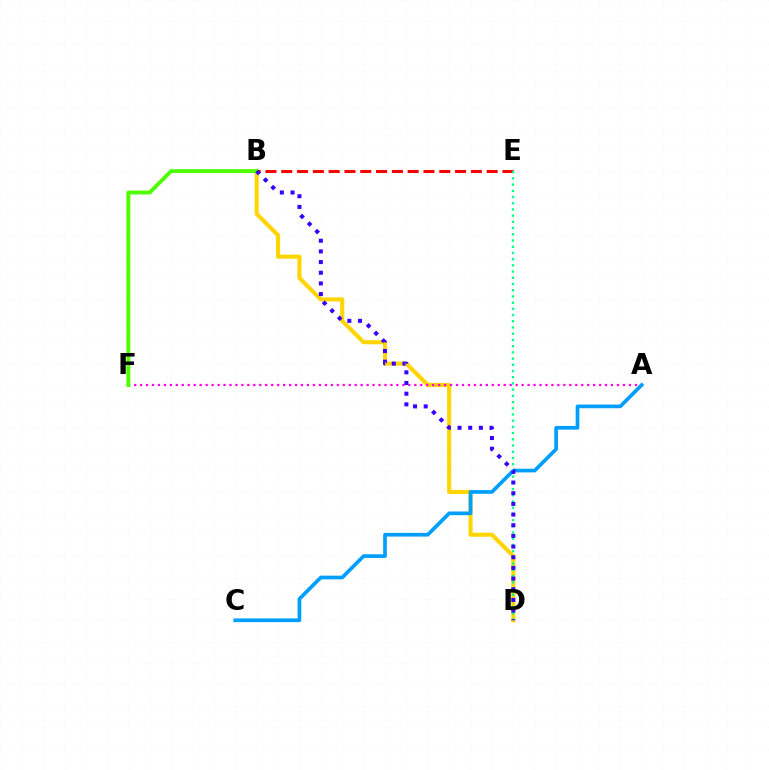{('B', 'E'): [{'color': '#ff0000', 'line_style': 'dashed', 'thickness': 2.15}], ('B', 'D'): [{'color': '#ffd500', 'line_style': 'solid', 'thickness': 2.94}, {'color': '#3700ff', 'line_style': 'dotted', 'thickness': 2.9}], ('A', 'F'): [{'color': '#ff00ed', 'line_style': 'dotted', 'thickness': 1.62}], ('A', 'C'): [{'color': '#009eff', 'line_style': 'solid', 'thickness': 2.66}], ('B', 'F'): [{'color': '#4fff00', 'line_style': 'solid', 'thickness': 2.81}], ('D', 'E'): [{'color': '#00ff86', 'line_style': 'dotted', 'thickness': 1.69}]}